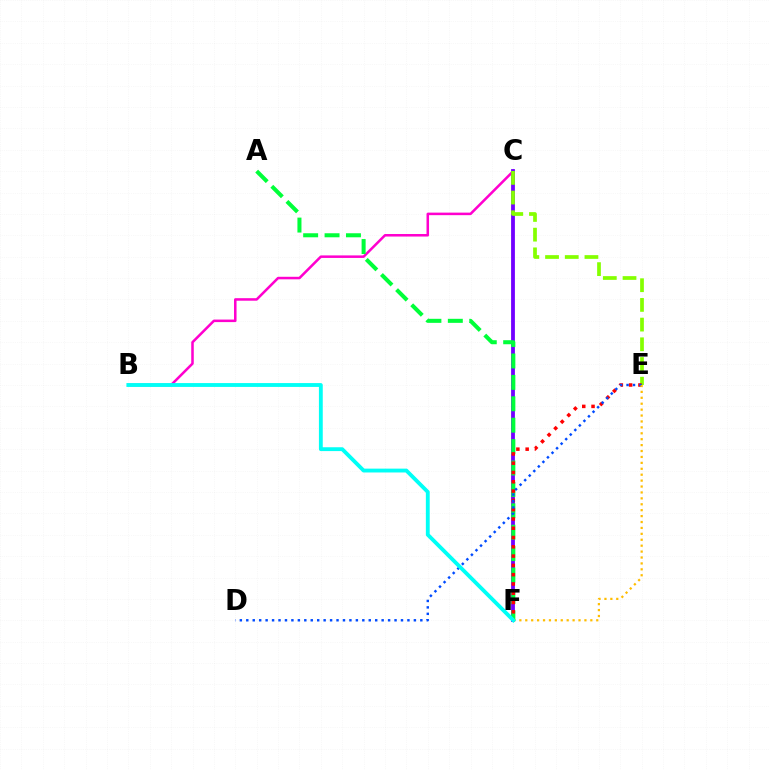{('B', 'C'): [{'color': '#ff00cf', 'line_style': 'solid', 'thickness': 1.82}], ('C', 'F'): [{'color': '#7200ff', 'line_style': 'solid', 'thickness': 2.74}], ('A', 'F'): [{'color': '#00ff39', 'line_style': 'dashed', 'thickness': 2.91}], ('C', 'E'): [{'color': '#84ff00', 'line_style': 'dashed', 'thickness': 2.68}], ('E', 'F'): [{'color': '#ff0000', 'line_style': 'dotted', 'thickness': 2.52}, {'color': '#ffbd00', 'line_style': 'dotted', 'thickness': 1.61}], ('D', 'E'): [{'color': '#004bff', 'line_style': 'dotted', 'thickness': 1.75}], ('B', 'F'): [{'color': '#00fff6', 'line_style': 'solid', 'thickness': 2.77}]}